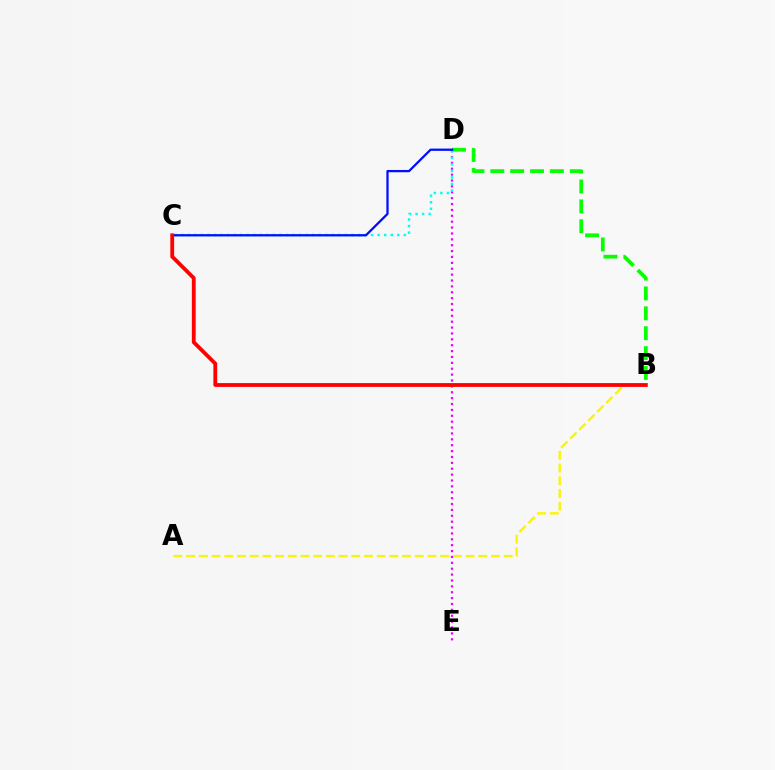{('A', 'B'): [{'color': '#fcf500', 'line_style': 'dashed', 'thickness': 1.73}], ('B', 'D'): [{'color': '#08ff00', 'line_style': 'dashed', 'thickness': 2.7}], ('D', 'E'): [{'color': '#ee00ff', 'line_style': 'dotted', 'thickness': 1.6}], ('C', 'D'): [{'color': '#00fff6', 'line_style': 'dotted', 'thickness': 1.78}, {'color': '#0010ff', 'line_style': 'solid', 'thickness': 1.64}], ('B', 'C'): [{'color': '#ff0000', 'line_style': 'solid', 'thickness': 2.75}]}